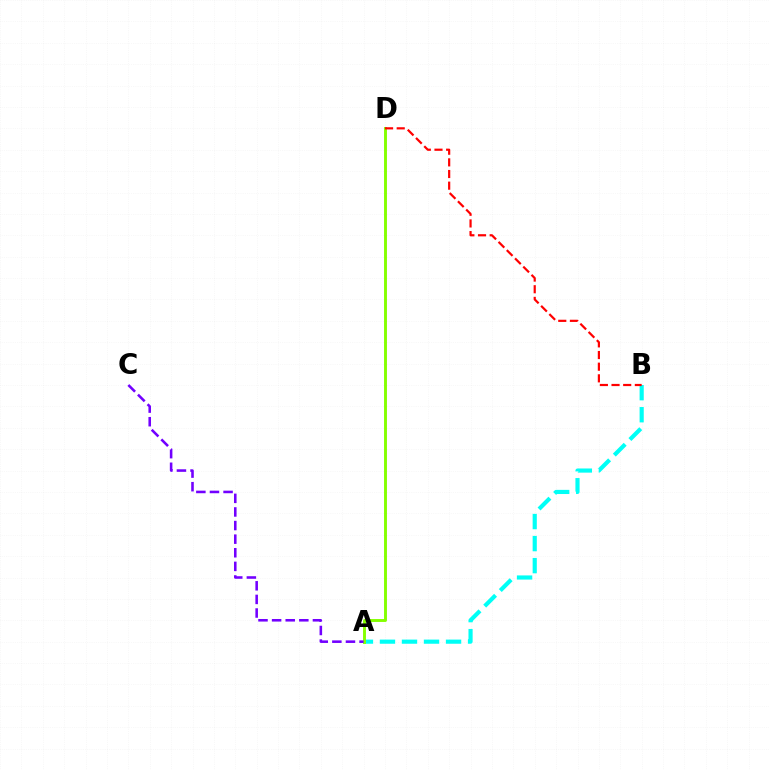{('A', 'B'): [{'color': '#00fff6', 'line_style': 'dashed', 'thickness': 2.99}], ('A', 'D'): [{'color': '#84ff00', 'line_style': 'solid', 'thickness': 2.1}], ('B', 'D'): [{'color': '#ff0000', 'line_style': 'dashed', 'thickness': 1.58}], ('A', 'C'): [{'color': '#7200ff', 'line_style': 'dashed', 'thickness': 1.85}]}